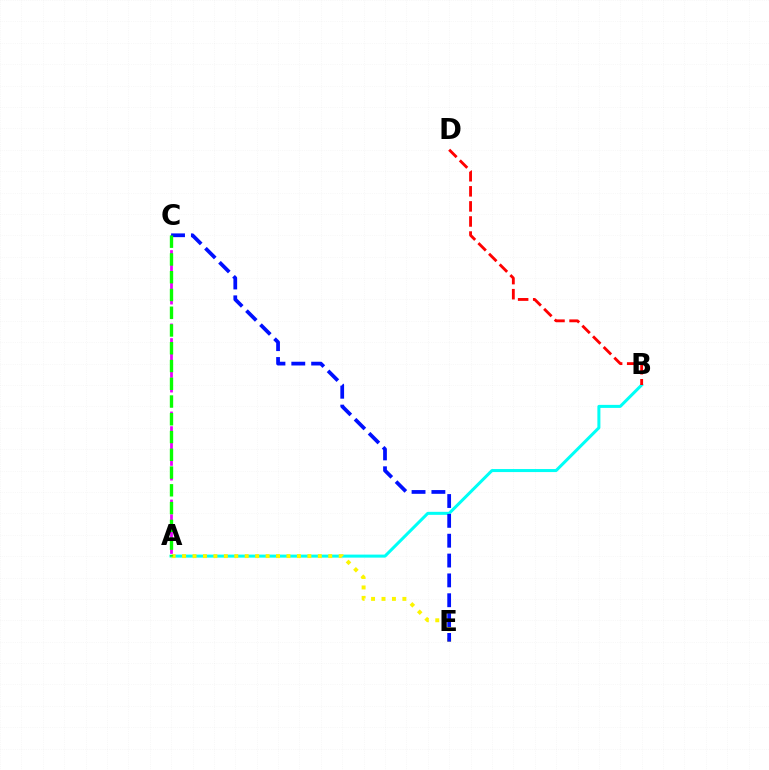{('A', 'B'): [{'color': '#00fff6', 'line_style': 'solid', 'thickness': 2.18}], ('B', 'D'): [{'color': '#ff0000', 'line_style': 'dashed', 'thickness': 2.05}], ('A', 'C'): [{'color': '#ee00ff', 'line_style': 'dashed', 'thickness': 1.99}, {'color': '#08ff00', 'line_style': 'dashed', 'thickness': 2.41}], ('A', 'E'): [{'color': '#fcf500', 'line_style': 'dotted', 'thickness': 2.84}], ('C', 'E'): [{'color': '#0010ff', 'line_style': 'dashed', 'thickness': 2.7}]}